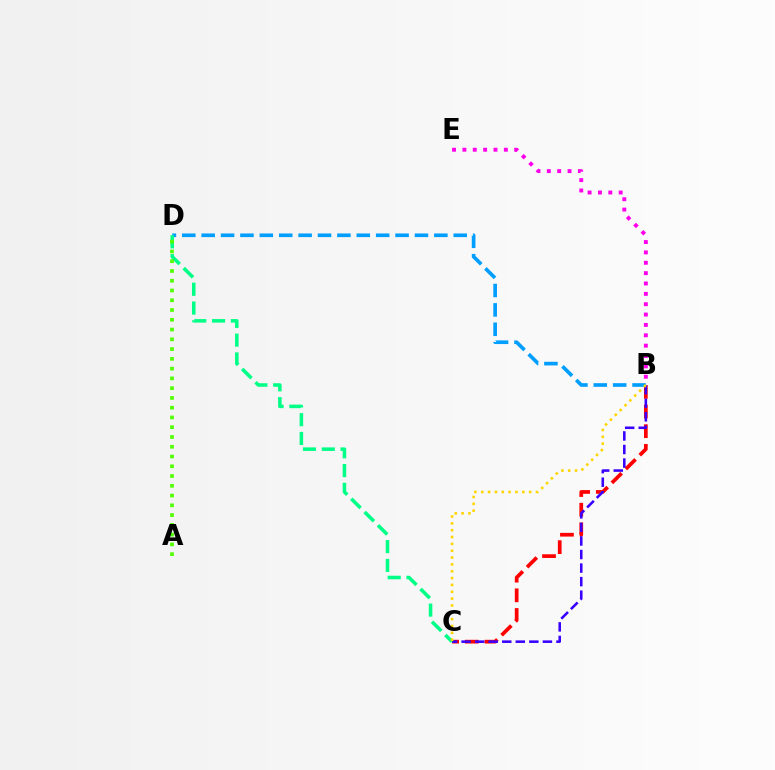{('B', 'C'): [{'color': '#ff0000', 'line_style': 'dashed', 'thickness': 2.67}, {'color': '#3700ff', 'line_style': 'dashed', 'thickness': 1.84}, {'color': '#ffd500', 'line_style': 'dotted', 'thickness': 1.86}], ('B', 'E'): [{'color': '#ff00ed', 'line_style': 'dotted', 'thickness': 2.81}], ('B', 'D'): [{'color': '#009eff', 'line_style': 'dashed', 'thickness': 2.63}], ('C', 'D'): [{'color': '#00ff86', 'line_style': 'dashed', 'thickness': 2.55}], ('A', 'D'): [{'color': '#4fff00', 'line_style': 'dotted', 'thickness': 2.65}]}